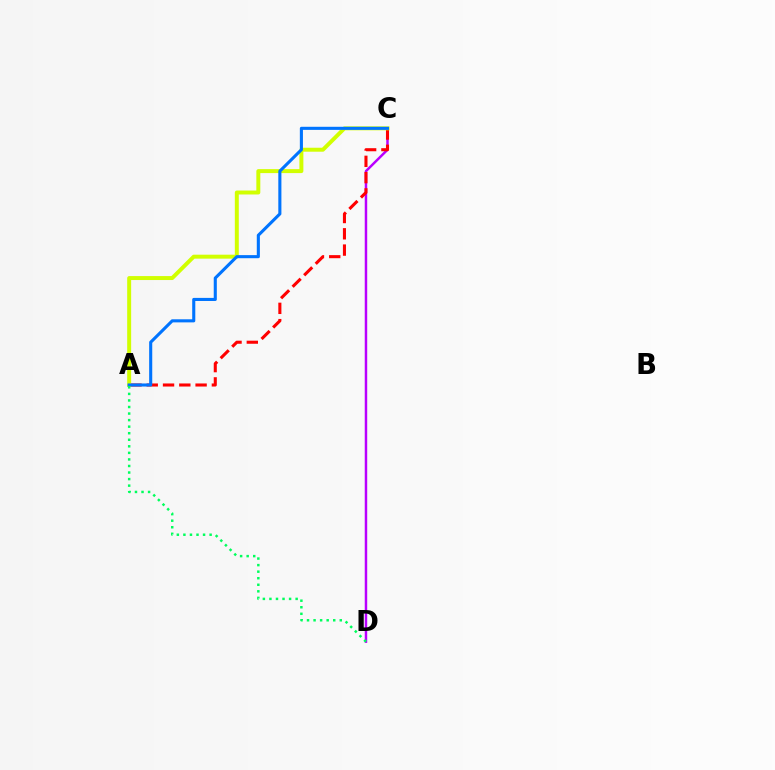{('C', 'D'): [{'color': '#b900ff', 'line_style': 'solid', 'thickness': 1.78}], ('A', 'C'): [{'color': '#ff0000', 'line_style': 'dashed', 'thickness': 2.21}, {'color': '#d1ff00', 'line_style': 'solid', 'thickness': 2.85}, {'color': '#0074ff', 'line_style': 'solid', 'thickness': 2.22}], ('A', 'D'): [{'color': '#00ff5c', 'line_style': 'dotted', 'thickness': 1.78}]}